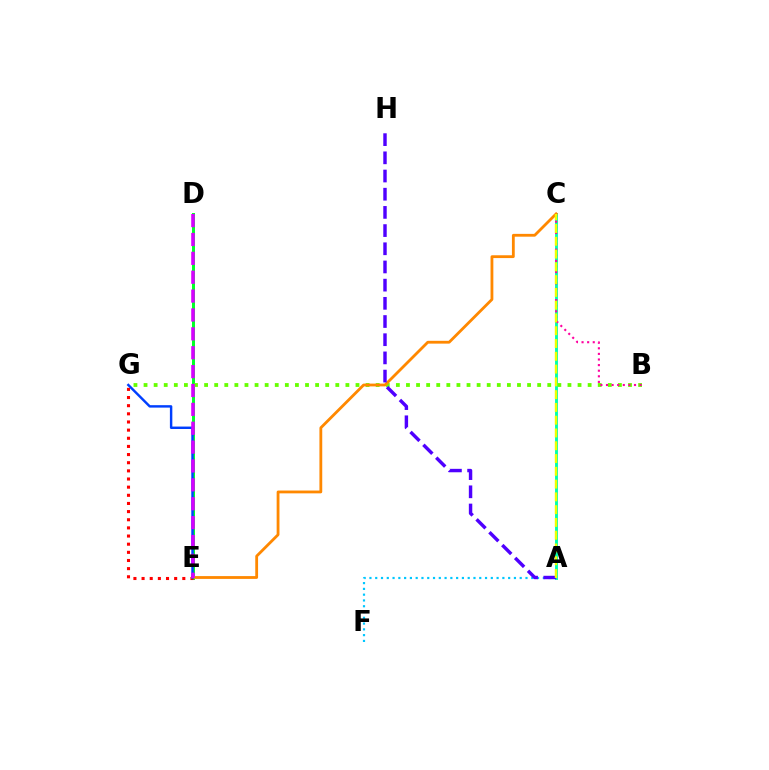{('D', 'E'): [{'color': '#00ff27', 'line_style': 'solid', 'thickness': 2.14}, {'color': '#d600ff', 'line_style': 'dashed', 'thickness': 2.56}], ('A', 'C'): [{'color': '#00ffaf', 'line_style': 'solid', 'thickness': 2.09}, {'color': '#eeff00', 'line_style': 'dashed', 'thickness': 1.74}], ('B', 'G'): [{'color': '#66ff00', 'line_style': 'dotted', 'thickness': 2.74}], ('E', 'G'): [{'color': '#ff0000', 'line_style': 'dotted', 'thickness': 2.21}, {'color': '#003fff', 'line_style': 'solid', 'thickness': 1.75}], ('C', 'E'): [{'color': '#ff8800', 'line_style': 'solid', 'thickness': 2.02}], ('A', 'F'): [{'color': '#00c7ff', 'line_style': 'dotted', 'thickness': 1.57}], ('B', 'C'): [{'color': '#ff00a0', 'line_style': 'dotted', 'thickness': 1.52}], ('A', 'H'): [{'color': '#4f00ff', 'line_style': 'dashed', 'thickness': 2.47}]}